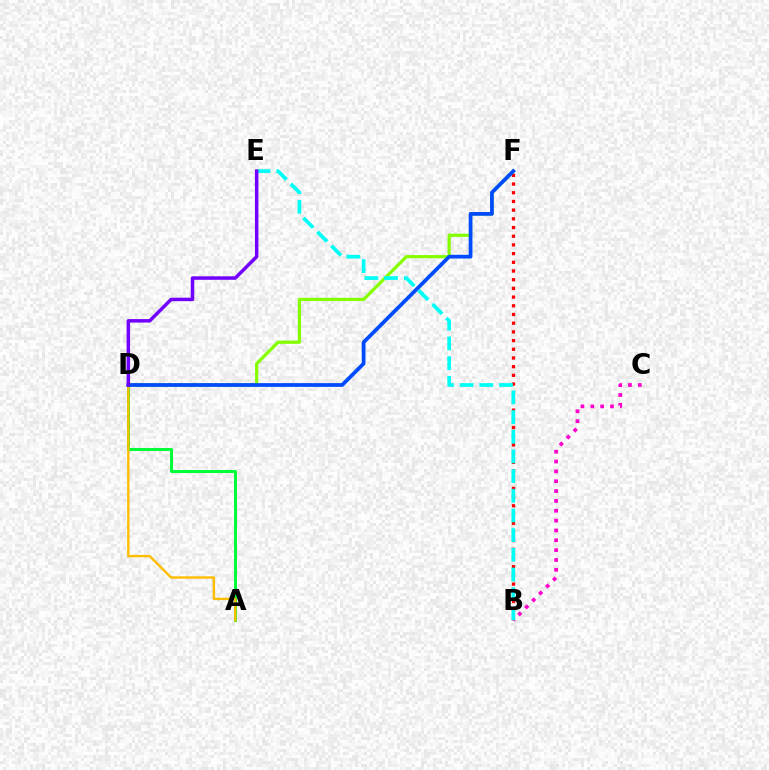{('A', 'D'): [{'color': '#00ff39', 'line_style': 'solid', 'thickness': 2.17}, {'color': '#ffbd00', 'line_style': 'solid', 'thickness': 1.73}], ('B', 'F'): [{'color': '#ff0000', 'line_style': 'dotted', 'thickness': 2.36}], ('D', 'F'): [{'color': '#84ff00', 'line_style': 'solid', 'thickness': 2.31}, {'color': '#004bff', 'line_style': 'solid', 'thickness': 2.69}], ('B', 'C'): [{'color': '#ff00cf', 'line_style': 'dotted', 'thickness': 2.68}], ('B', 'E'): [{'color': '#00fff6', 'line_style': 'dashed', 'thickness': 2.67}], ('D', 'E'): [{'color': '#7200ff', 'line_style': 'solid', 'thickness': 2.51}]}